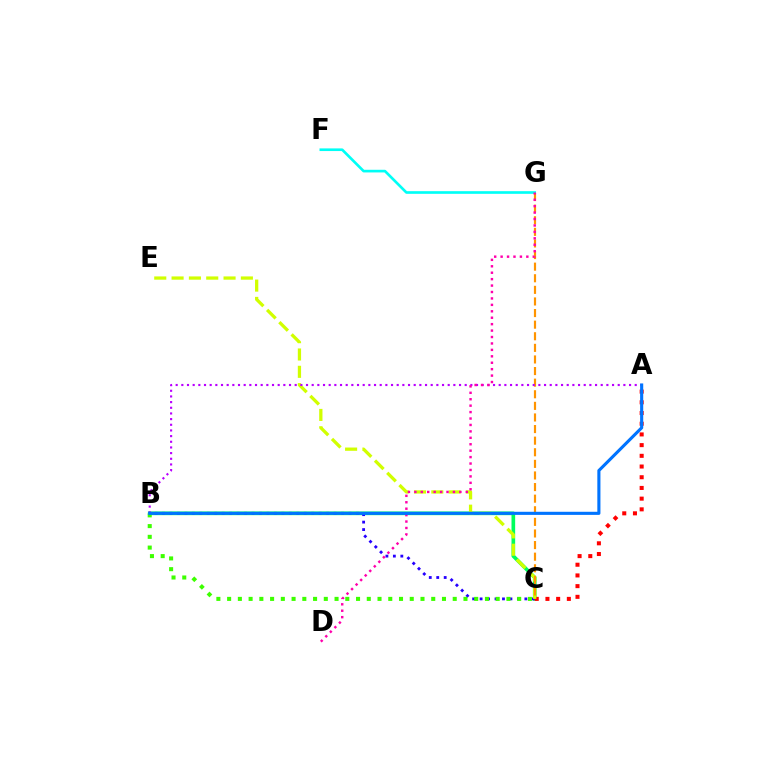{('B', 'C'): [{'color': '#00ff5c', 'line_style': 'solid', 'thickness': 2.64}, {'color': '#2500ff', 'line_style': 'dotted', 'thickness': 2.03}, {'color': '#3dff00', 'line_style': 'dotted', 'thickness': 2.92}], ('F', 'G'): [{'color': '#00fff6', 'line_style': 'solid', 'thickness': 1.91}], ('A', 'C'): [{'color': '#ff0000', 'line_style': 'dotted', 'thickness': 2.91}], ('C', 'E'): [{'color': '#d1ff00', 'line_style': 'dashed', 'thickness': 2.35}], ('C', 'G'): [{'color': '#ff9400', 'line_style': 'dashed', 'thickness': 1.58}], ('A', 'B'): [{'color': '#b900ff', 'line_style': 'dotted', 'thickness': 1.54}, {'color': '#0074ff', 'line_style': 'solid', 'thickness': 2.24}], ('D', 'G'): [{'color': '#ff00ac', 'line_style': 'dotted', 'thickness': 1.75}]}